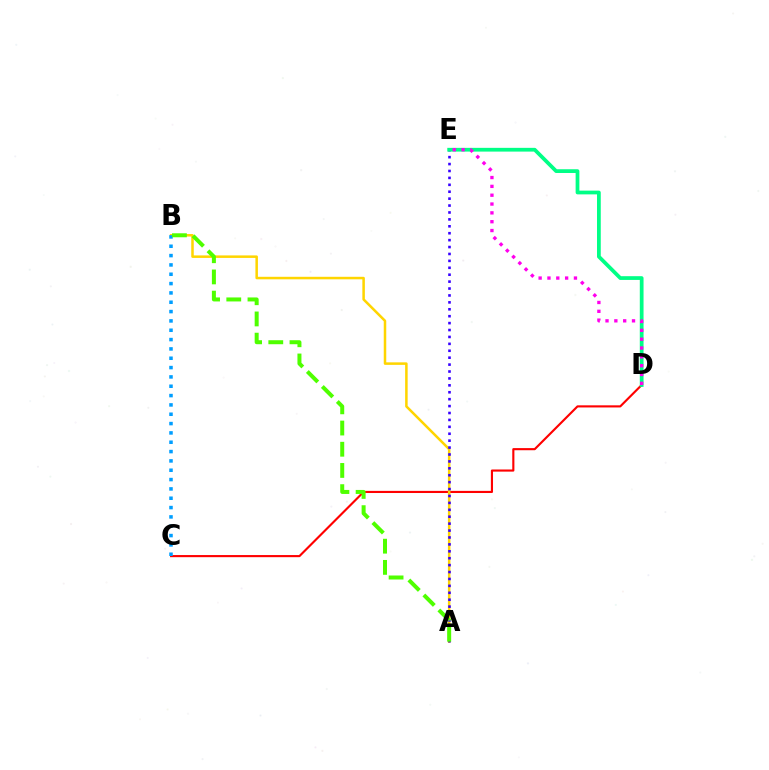{('C', 'D'): [{'color': '#ff0000', 'line_style': 'solid', 'thickness': 1.53}], ('A', 'B'): [{'color': '#ffd500', 'line_style': 'solid', 'thickness': 1.81}, {'color': '#4fff00', 'line_style': 'dashed', 'thickness': 2.88}], ('B', 'C'): [{'color': '#009eff', 'line_style': 'dotted', 'thickness': 2.54}], ('A', 'E'): [{'color': '#3700ff', 'line_style': 'dotted', 'thickness': 1.88}], ('D', 'E'): [{'color': '#00ff86', 'line_style': 'solid', 'thickness': 2.7}, {'color': '#ff00ed', 'line_style': 'dotted', 'thickness': 2.4}]}